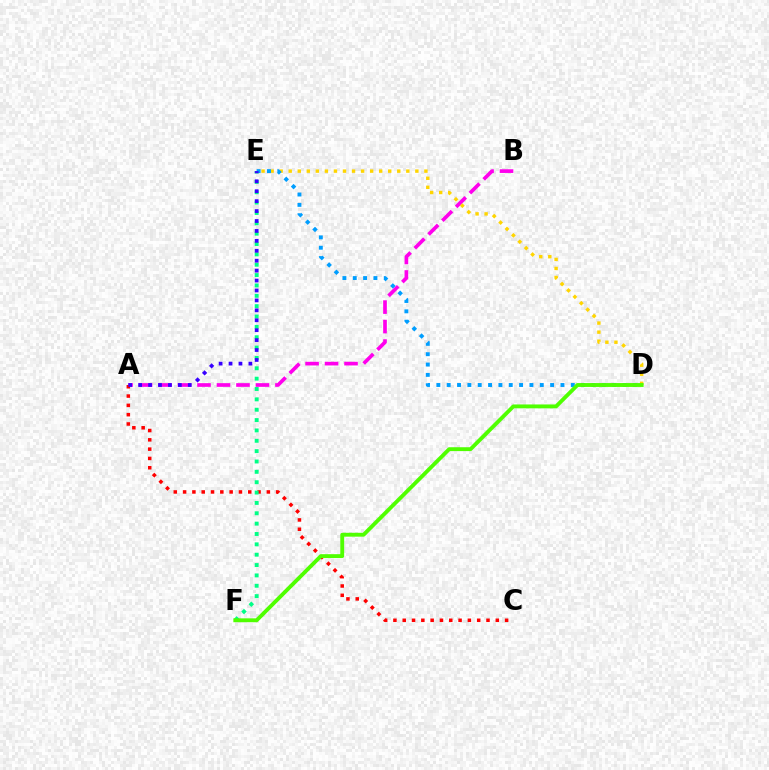{('A', 'B'): [{'color': '#ff00ed', 'line_style': 'dashed', 'thickness': 2.65}], ('A', 'C'): [{'color': '#ff0000', 'line_style': 'dotted', 'thickness': 2.53}], ('D', 'E'): [{'color': '#ffd500', 'line_style': 'dotted', 'thickness': 2.46}, {'color': '#009eff', 'line_style': 'dotted', 'thickness': 2.81}], ('E', 'F'): [{'color': '#00ff86', 'line_style': 'dotted', 'thickness': 2.81}], ('A', 'E'): [{'color': '#3700ff', 'line_style': 'dotted', 'thickness': 2.7}], ('D', 'F'): [{'color': '#4fff00', 'line_style': 'solid', 'thickness': 2.79}]}